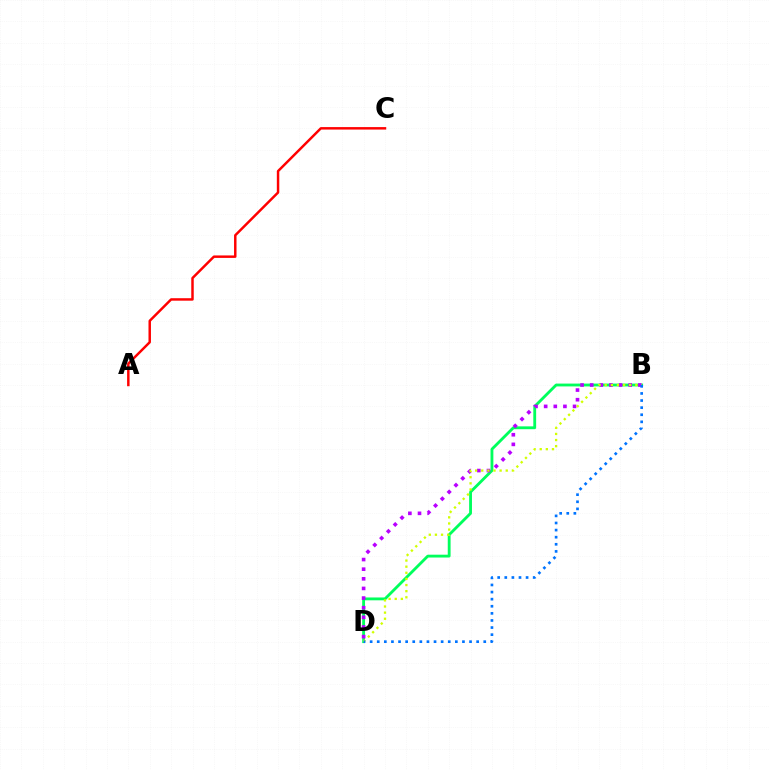{('A', 'C'): [{'color': '#ff0000', 'line_style': 'solid', 'thickness': 1.78}], ('B', 'D'): [{'color': '#00ff5c', 'line_style': 'solid', 'thickness': 2.04}, {'color': '#b900ff', 'line_style': 'dotted', 'thickness': 2.62}, {'color': '#d1ff00', 'line_style': 'dotted', 'thickness': 1.66}, {'color': '#0074ff', 'line_style': 'dotted', 'thickness': 1.93}]}